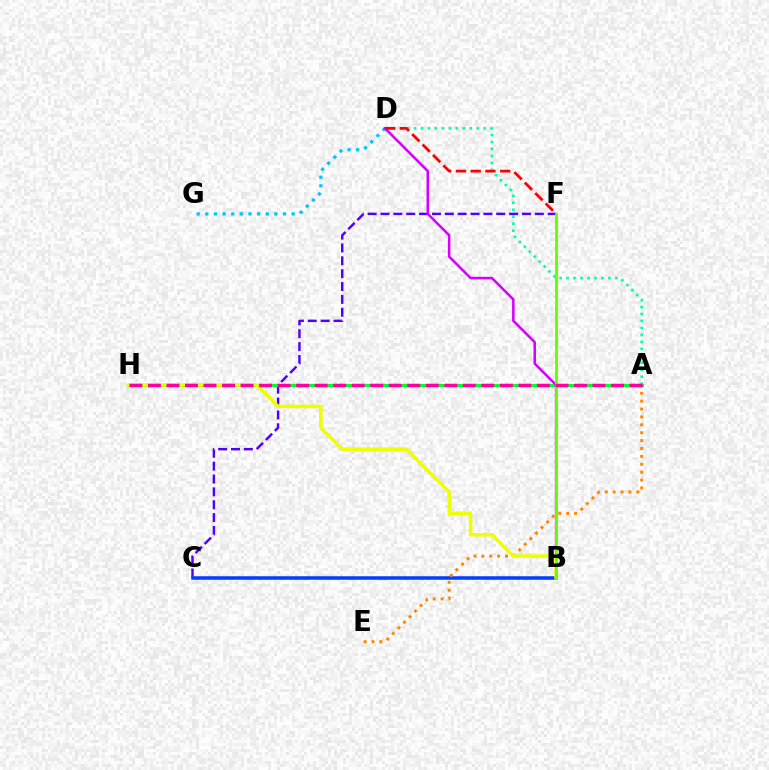{('A', 'D'): [{'color': '#00ffaf', 'line_style': 'dotted', 'thickness': 1.89}], ('C', 'F'): [{'color': '#4f00ff', 'line_style': 'dashed', 'thickness': 1.75}], ('D', 'G'): [{'color': '#00c7ff', 'line_style': 'dotted', 'thickness': 2.35}], ('A', 'H'): [{'color': '#00ff27', 'line_style': 'solid', 'thickness': 2.24}, {'color': '#ff00a0', 'line_style': 'dashed', 'thickness': 2.52}], ('B', 'C'): [{'color': '#003fff', 'line_style': 'solid', 'thickness': 2.53}], ('B', 'D'): [{'color': '#d600ff', 'line_style': 'solid', 'thickness': 1.82}], ('A', 'E'): [{'color': '#ff8800', 'line_style': 'dotted', 'thickness': 2.14}], ('B', 'H'): [{'color': '#eeff00', 'line_style': 'solid', 'thickness': 2.56}], ('D', 'F'): [{'color': '#ff0000', 'line_style': 'dashed', 'thickness': 2.0}], ('B', 'F'): [{'color': '#66ff00', 'line_style': 'solid', 'thickness': 2.05}]}